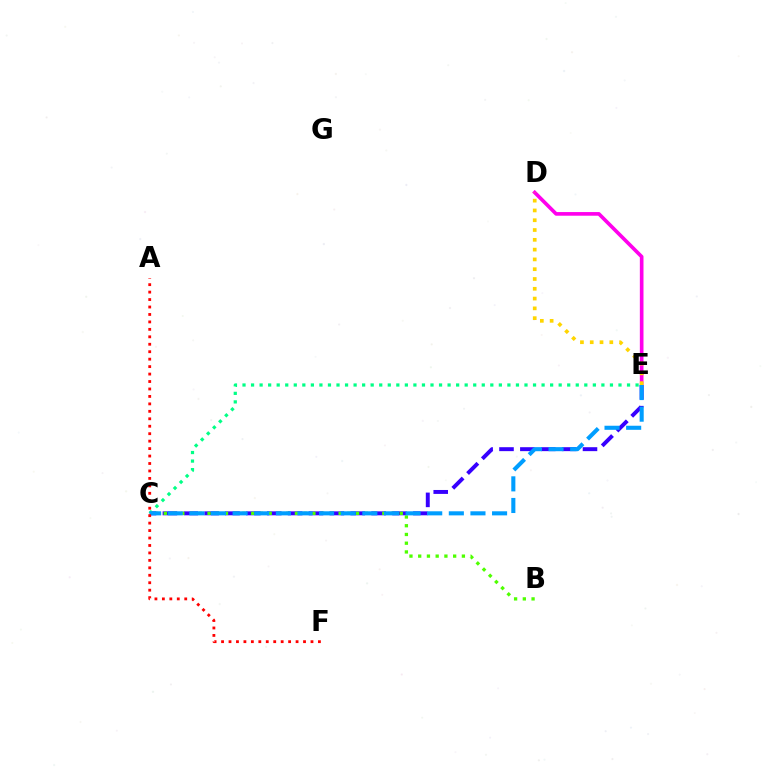{('C', 'E'): [{'color': '#3700ff', 'line_style': 'dashed', 'thickness': 2.84}, {'color': '#00ff86', 'line_style': 'dotted', 'thickness': 2.32}, {'color': '#009eff', 'line_style': 'dashed', 'thickness': 2.94}], ('B', 'C'): [{'color': '#4fff00', 'line_style': 'dotted', 'thickness': 2.37}], ('D', 'E'): [{'color': '#ff00ed', 'line_style': 'solid', 'thickness': 2.63}, {'color': '#ffd500', 'line_style': 'dotted', 'thickness': 2.66}], ('A', 'F'): [{'color': '#ff0000', 'line_style': 'dotted', 'thickness': 2.02}]}